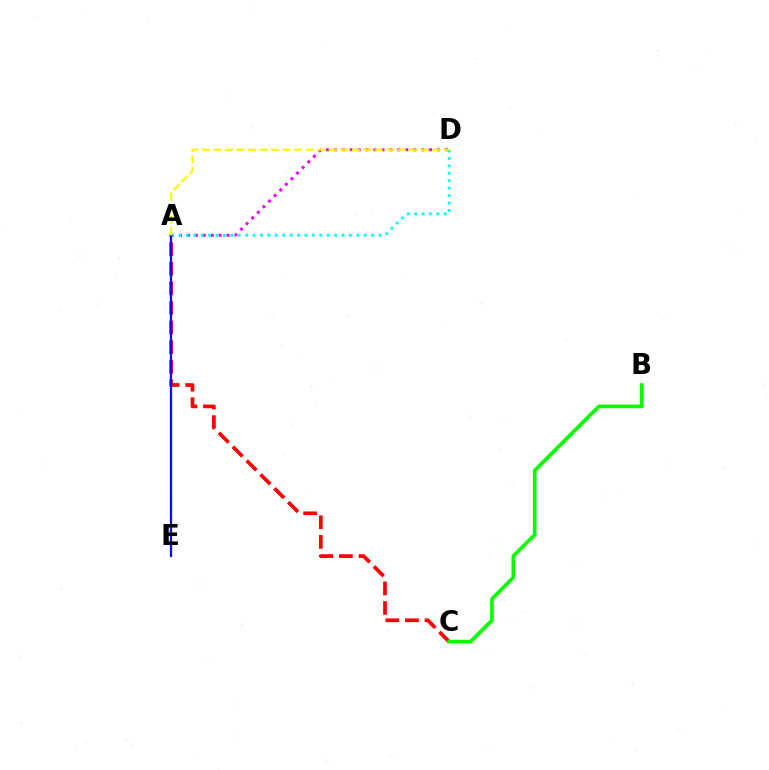{('A', 'D'): [{'color': '#ee00ff', 'line_style': 'dotted', 'thickness': 2.15}, {'color': '#00fff6', 'line_style': 'dotted', 'thickness': 2.01}, {'color': '#fcf500', 'line_style': 'dashed', 'thickness': 1.57}], ('A', 'C'): [{'color': '#ff0000', 'line_style': 'dashed', 'thickness': 2.67}], ('B', 'C'): [{'color': '#08ff00', 'line_style': 'solid', 'thickness': 2.67}], ('A', 'E'): [{'color': '#0010ff', 'line_style': 'solid', 'thickness': 1.62}]}